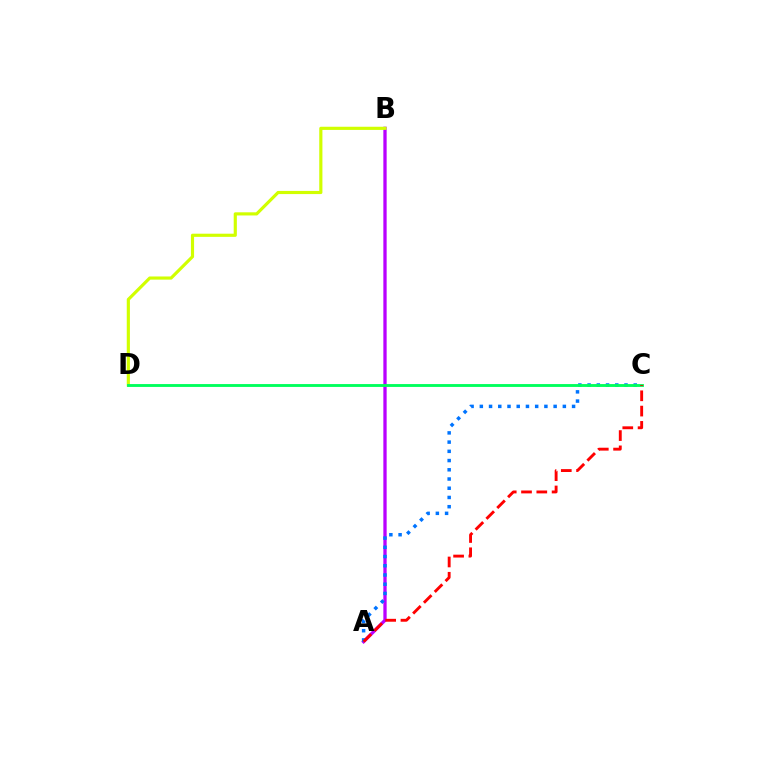{('A', 'B'): [{'color': '#b900ff', 'line_style': 'solid', 'thickness': 2.37}], ('B', 'D'): [{'color': '#d1ff00', 'line_style': 'solid', 'thickness': 2.27}], ('A', 'C'): [{'color': '#0074ff', 'line_style': 'dotted', 'thickness': 2.51}, {'color': '#ff0000', 'line_style': 'dashed', 'thickness': 2.08}], ('C', 'D'): [{'color': '#00ff5c', 'line_style': 'solid', 'thickness': 2.06}]}